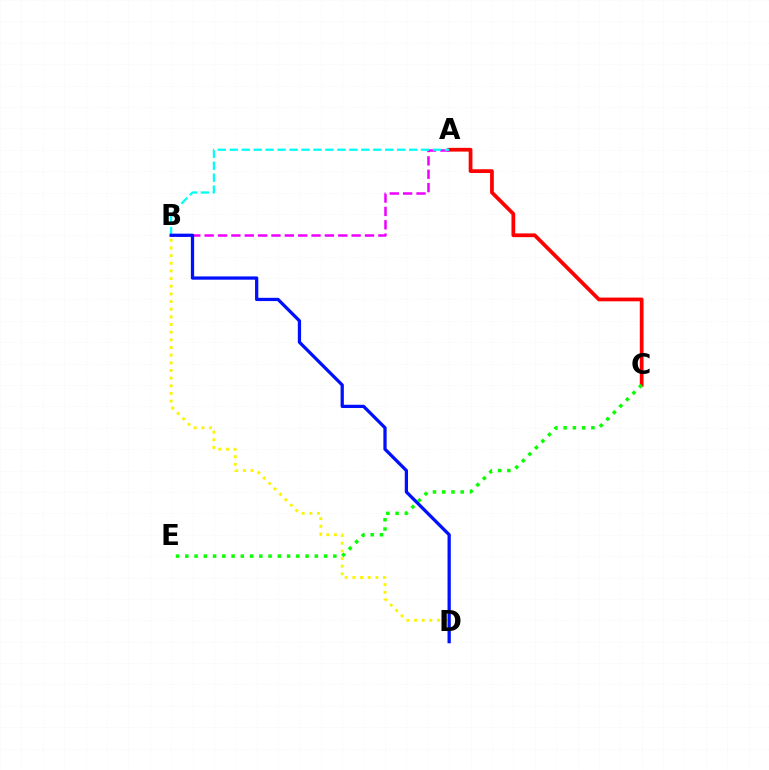{('A', 'C'): [{'color': '#ff0000', 'line_style': 'solid', 'thickness': 2.69}], ('A', 'B'): [{'color': '#ee00ff', 'line_style': 'dashed', 'thickness': 1.82}, {'color': '#00fff6', 'line_style': 'dashed', 'thickness': 1.62}], ('B', 'D'): [{'color': '#fcf500', 'line_style': 'dotted', 'thickness': 2.08}, {'color': '#0010ff', 'line_style': 'solid', 'thickness': 2.35}], ('C', 'E'): [{'color': '#08ff00', 'line_style': 'dotted', 'thickness': 2.51}]}